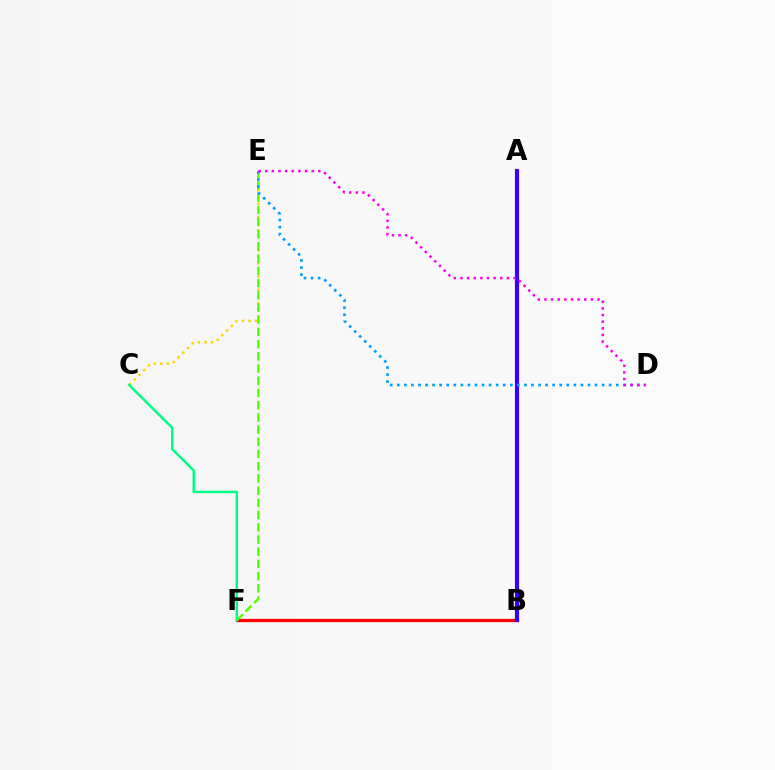{('B', 'F'): [{'color': '#ff0000', 'line_style': 'solid', 'thickness': 2.34}], ('C', 'E'): [{'color': '#ffd500', 'line_style': 'dotted', 'thickness': 1.8}], ('A', 'B'): [{'color': '#3700ff', 'line_style': 'solid', 'thickness': 3.0}], ('E', 'F'): [{'color': '#4fff00', 'line_style': 'dashed', 'thickness': 1.66}], ('D', 'E'): [{'color': '#009eff', 'line_style': 'dotted', 'thickness': 1.92}, {'color': '#ff00ed', 'line_style': 'dotted', 'thickness': 1.8}], ('C', 'F'): [{'color': '#00ff86', 'line_style': 'solid', 'thickness': 1.79}]}